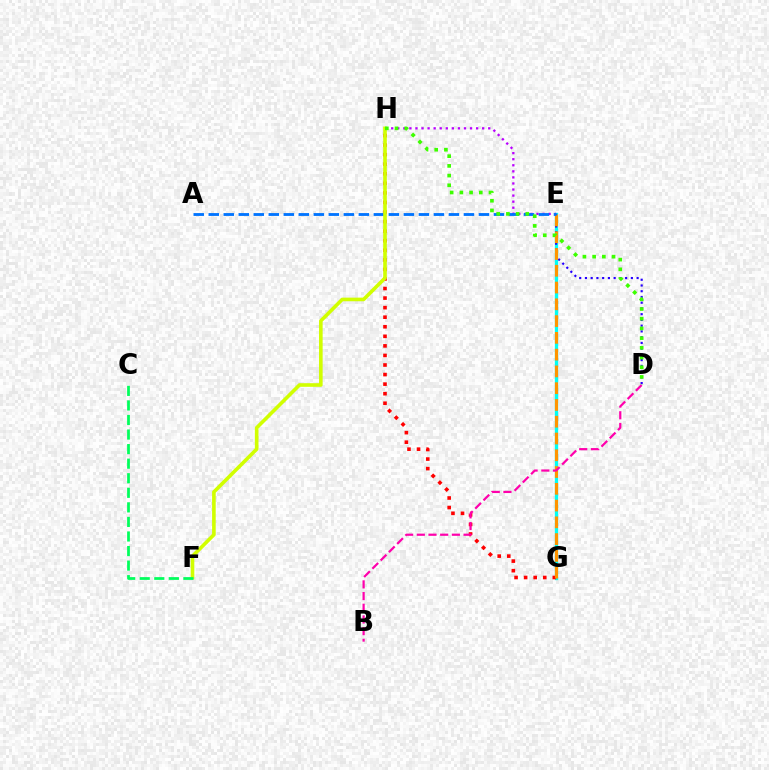{('E', 'G'): [{'color': '#00fff6', 'line_style': 'solid', 'thickness': 2.38}, {'color': '#ff9400', 'line_style': 'dashed', 'thickness': 2.28}], ('G', 'H'): [{'color': '#ff0000', 'line_style': 'dotted', 'thickness': 2.6}], ('D', 'E'): [{'color': '#2500ff', 'line_style': 'dotted', 'thickness': 1.56}], ('B', 'D'): [{'color': '#ff00ac', 'line_style': 'dashed', 'thickness': 1.59}], ('E', 'H'): [{'color': '#b900ff', 'line_style': 'dotted', 'thickness': 1.65}], ('A', 'E'): [{'color': '#0074ff', 'line_style': 'dashed', 'thickness': 2.04}], ('F', 'H'): [{'color': '#d1ff00', 'line_style': 'solid', 'thickness': 2.6}], ('D', 'H'): [{'color': '#3dff00', 'line_style': 'dotted', 'thickness': 2.64}], ('C', 'F'): [{'color': '#00ff5c', 'line_style': 'dashed', 'thickness': 1.98}]}